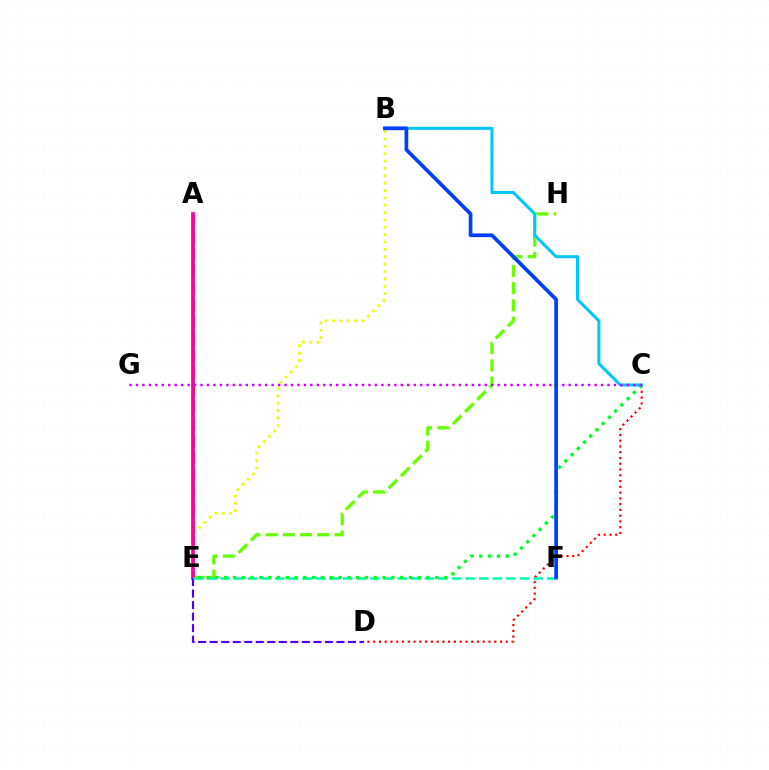{('B', 'E'): [{'color': '#eeff00', 'line_style': 'dotted', 'thickness': 2.0}], ('C', 'D'): [{'color': '#ff0000', 'line_style': 'dotted', 'thickness': 1.57}], ('E', 'H'): [{'color': '#66ff00', 'line_style': 'dashed', 'thickness': 2.34}], ('A', 'E'): [{'color': '#ff8800', 'line_style': 'dashed', 'thickness': 2.3}, {'color': '#ff00a0', 'line_style': 'solid', 'thickness': 2.66}], ('D', 'E'): [{'color': '#4f00ff', 'line_style': 'dashed', 'thickness': 1.57}], ('E', 'F'): [{'color': '#00ffaf', 'line_style': 'dashed', 'thickness': 1.85}], ('C', 'E'): [{'color': '#00ff27', 'line_style': 'dotted', 'thickness': 2.39}], ('B', 'C'): [{'color': '#00c7ff', 'line_style': 'solid', 'thickness': 2.19}], ('C', 'G'): [{'color': '#d600ff', 'line_style': 'dotted', 'thickness': 1.75}], ('B', 'F'): [{'color': '#003fff', 'line_style': 'solid', 'thickness': 2.68}]}